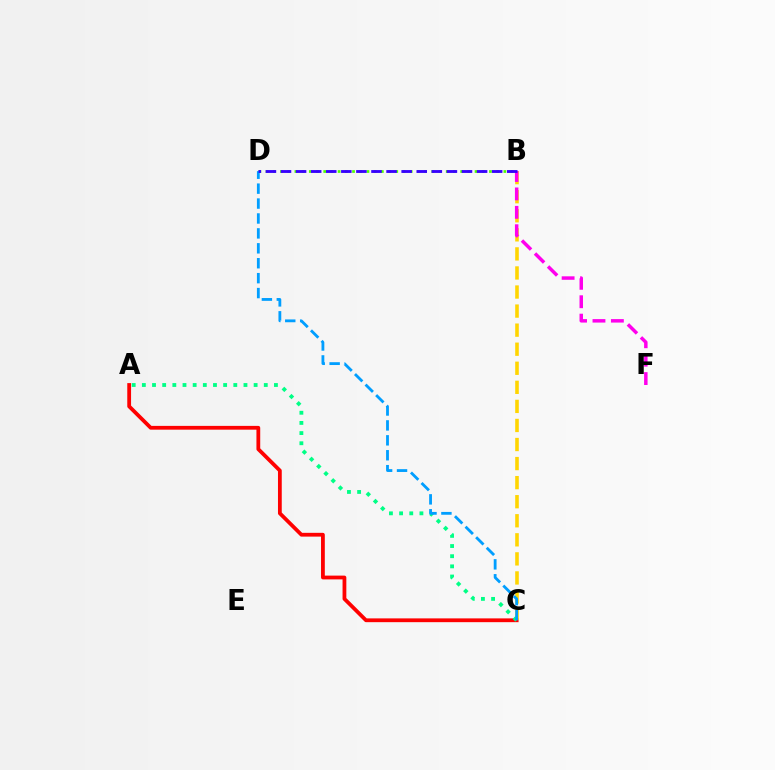{('A', 'C'): [{'color': '#ff0000', 'line_style': 'solid', 'thickness': 2.72}, {'color': '#00ff86', 'line_style': 'dotted', 'thickness': 2.76}], ('B', 'C'): [{'color': '#ffd500', 'line_style': 'dashed', 'thickness': 2.59}], ('B', 'D'): [{'color': '#4fff00', 'line_style': 'dotted', 'thickness': 1.96}, {'color': '#3700ff', 'line_style': 'dashed', 'thickness': 2.05}], ('C', 'D'): [{'color': '#009eff', 'line_style': 'dashed', 'thickness': 2.03}], ('B', 'F'): [{'color': '#ff00ed', 'line_style': 'dashed', 'thickness': 2.5}]}